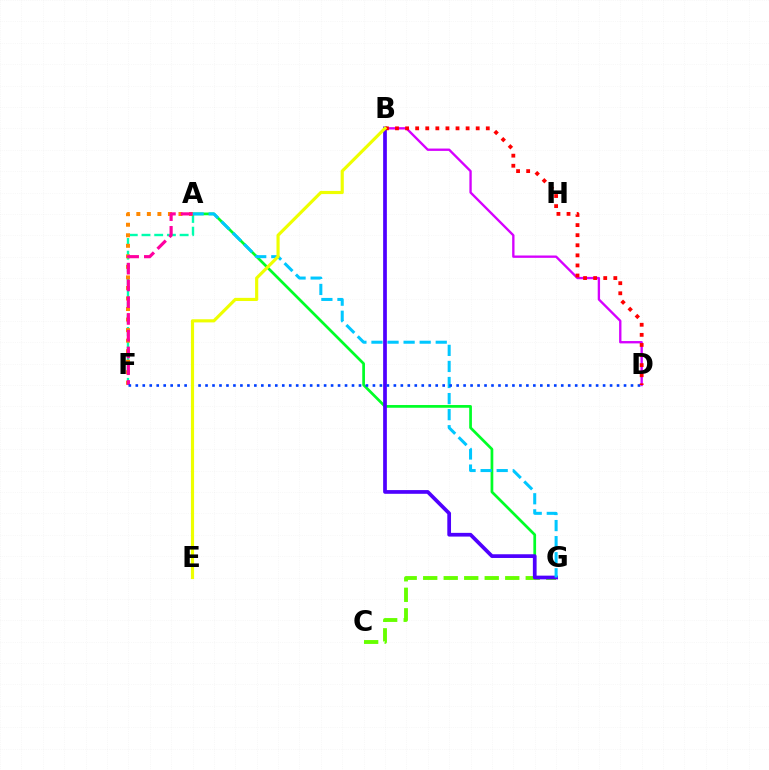{('C', 'G'): [{'color': '#66ff00', 'line_style': 'dashed', 'thickness': 2.79}], ('A', 'F'): [{'color': '#00ffaf', 'line_style': 'dashed', 'thickness': 1.73}, {'color': '#ff8800', 'line_style': 'dotted', 'thickness': 2.86}, {'color': '#ff00a0', 'line_style': 'dashed', 'thickness': 2.28}], ('B', 'D'): [{'color': '#d600ff', 'line_style': 'solid', 'thickness': 1.69}, {'color': '#ff0000', 'line_style': 'dotted', 'thickness': 2.74}], ('A', 'G'): [{'color': '#00ff27', 'line_style': 'solid', 'thickness': 1.96}, {'color': '#00c7ff', 'line_style': 'dashed', 'thickness': 2.18}], ('B', 'G'): [{'color': '#4f00ff', 'line_style': 'solid', 'thickness': 2.68}], ('D', 'F'): [{'color': '#003fff', 'line_style': 'dotted', 'thickness': 1.9}], ('B', 'E'): [{'color': '#eeff00', 'line_style': 'solid', 'thickness': 2.27}]}